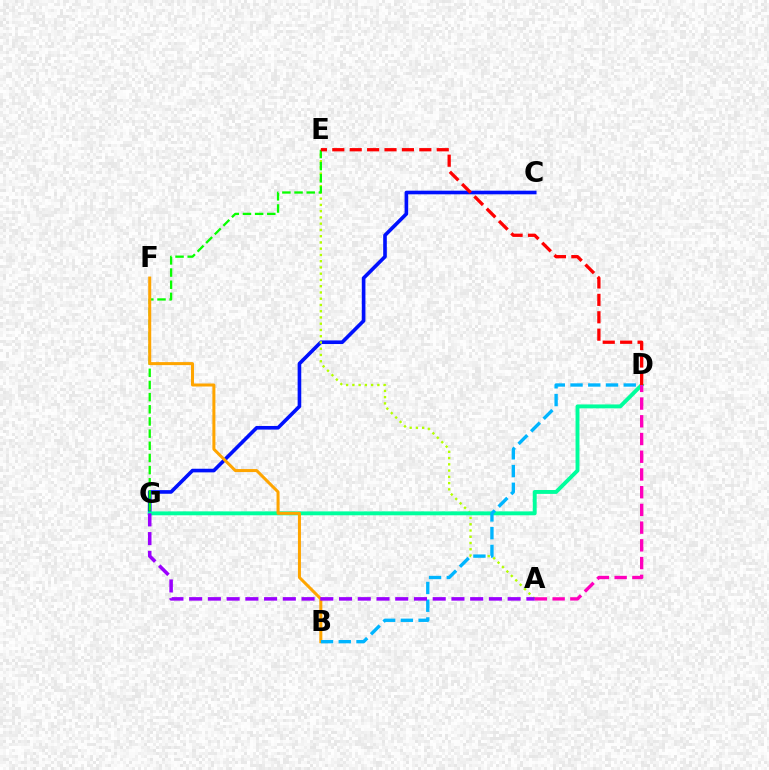{('C', 'G'): [{'color': '#0010ff', 'line_style': 'solid', 'thickness': 2.61}], ('A', 'E'): [{'color': '#b3ff00', 'line_style': 'dotted', 'thickness': 1.7}], ('D', 'G'): [{'color': '#00ff9d', 'line_style': 'solid', 'thickness': 2.81}], ('E', 'G'): [{'color': '#08ff00', 'line_style': 'dashed', 'thickness': 1.65}], ('A', 'D'): [{'color': '#ff00bd', 'line_style': 'dashed', 'thickness': 2.41}], ('B', 'F'): [{'color': '#ffa500', 'line_style': 'solid', 'thickness': 2.17}], ('B', 'D'): [{'color': '#00b5ff', 'line_style': 'dashed', 'thickness': 2.41}], ('A', 'G'): [{'color': '#9b00ff', 'line_style': 'dashed', 'thickness': 2.55}], ('D', 'E'): [{'color': '#ff0000', 'line_style': 'dashed', 'thickness': 2.36}]}